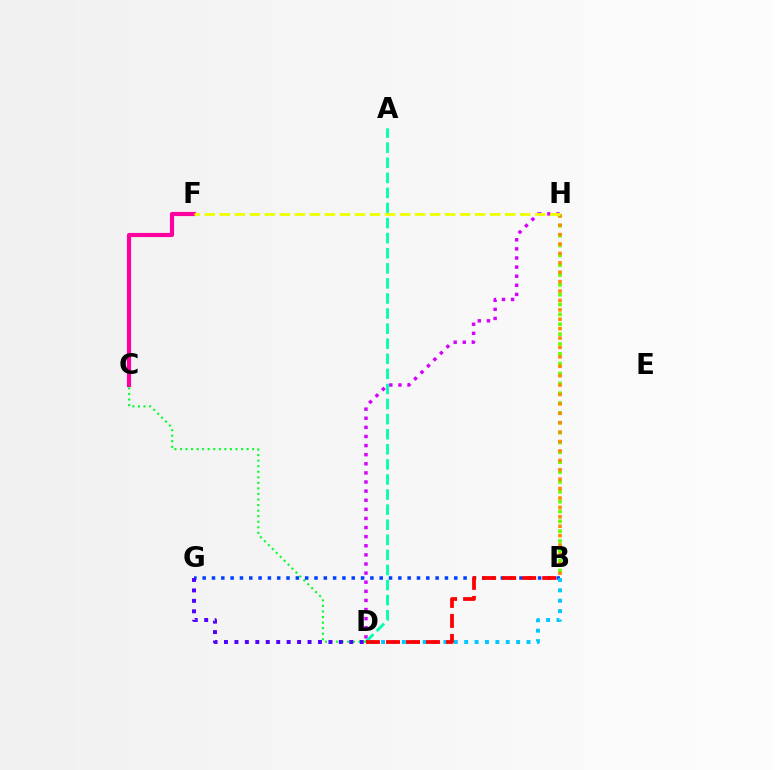{('B', 'G'): [{'color': '#003fff', 'line_style': 'dotted', 'thickness': 2.53}], ('B', 'H'): [{'color': '#66ff00', 'line_style': 'dotted', 'thickness': 2.68}, {'color': '#ff8800', 'line_style': 'dotted', 'thickness': 2.56}], ('C', 'F'): [{'color': '#ff00a0', 'line_style': 'solid', 'thickness': 2.99}], ('D', 'H'): [{'color': '#d600ff', 'line_style': 'dotted', 'thickness': 2.47}], ('A', 'D'): [{'color': '#00ffaf', 'line_style': 'dashed', 'thickness': 2.05}], ('B', 'D'): [{'color': '#00c7ff', 'line_style': 'dotted', 'thickness': 2.82}, {'color': '#ff0000', 'line_style': 'dashed', 'thickness': 2.72}], ('F', 'H'): [{'color': '#eeff00', 'line_style': 'dashed', 'thickness': 2.04}], ('C', 'D'): [{'color': '#00ff27', 'line_style': 'dotted', 'thickness': 1.51}], ('D', 'G'): [{'color': '#4f00ff', 'line_style': 'dotted', 'thickness': 2.84}]}